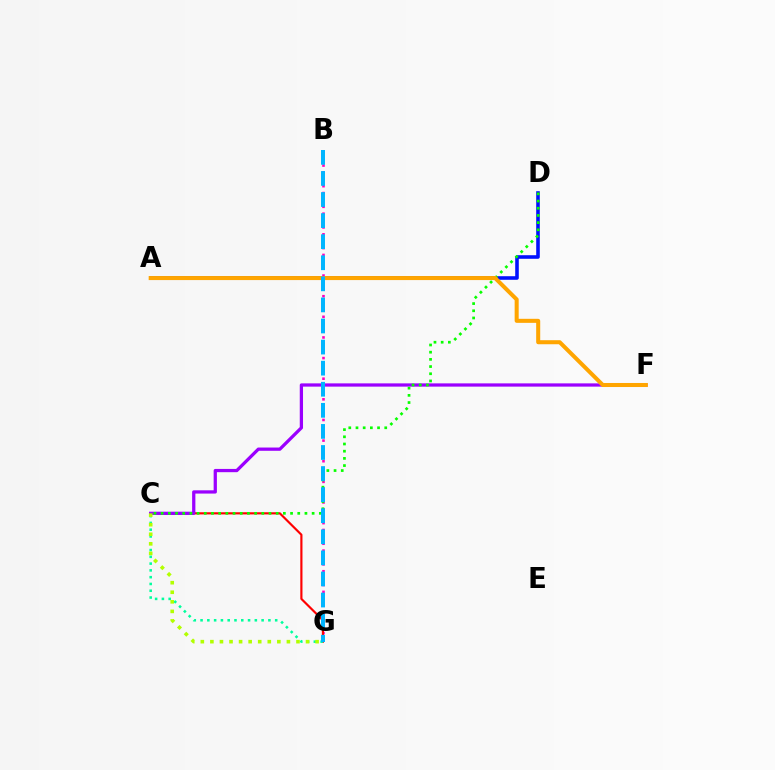{('B', 'G'): [{'color': '#ff00bd', 'line_style': 'dotted', 'thickness': 1.87}, {'color': '#00b5ff', 'line_style': 'dashed', 'thickness': 2.86}], ('C', 'G'): [{'color': '#ff0000', 'line_style': 'solid', 'thickness': 1.56}, {'color': '#00ff9d', 'line_style': 'dotted', 'thickness': 1.84}, {'color': '#b3ff00', 'line_style': 'dotted', 'thickness': 2.6}], ('C', 'F'): [{'color': '#9b00ff', 'line_style': 'solid', 'thickness': 2.35}], ('A', 'D'): [{'color': '#0010ff', 'line_style': 'solid', 'thickness': 2.58}], ('C', 'D'): [{'color': '#08ff00', 'line_style': 'dotted', 'thickness': 1.95}], ('A', 'F'): [{'color': '#ffa500', 'line_style': 'solid', 'thickness': 2.91}]}